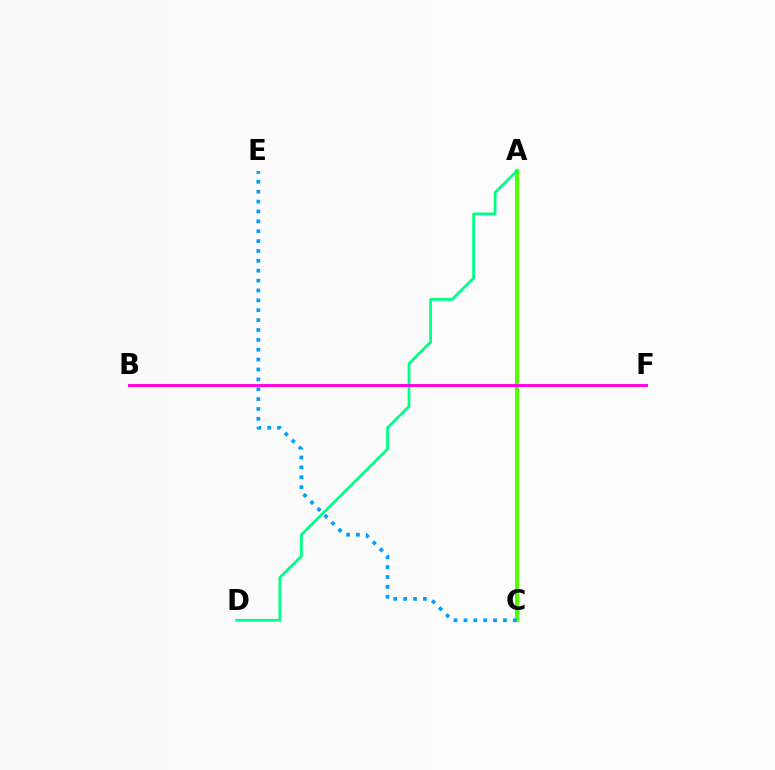{('B', 'F'): [{'color': '#ffd500', 'line_style': 'solid', 'thickness': 2.24}, {'color': '#ff00ed', 'line_style': 'solid', 'thickness': 2.08}], ('A', 'C'): [{'color': '#3700ff', 'line_style': 'dotted', 'thickness': 2.72}, {'color': '#ff0000', 'line_style': 'solid', 'thickness': 2.2}, {'color': '#4fff00', 'line_style': 'solid', 'thickness': 2.92}], ('A', 'D'): [{'color': '#00ff86', 'line_style': 'solid', 'thickness': 1.99}], ('C', 'E'): [{'color': '#009eff', 'line_style': 'dotted', 'thickness': 2.68}]}